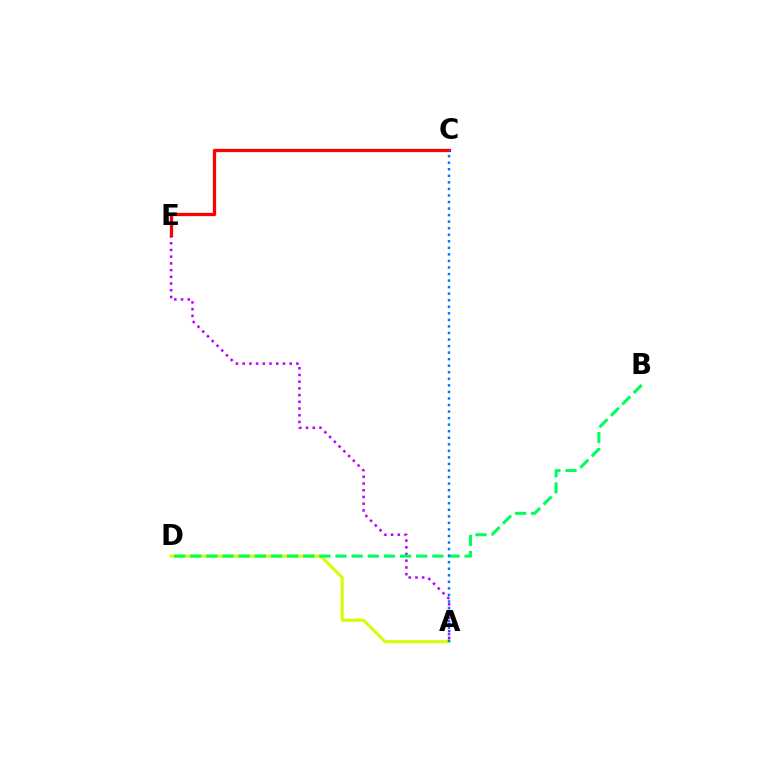{('A', 'D'): [{'color': '#d1ff00', 'line_style': 'solid', 'thickness': 2.17}], ('A', 'E'): [{'color': '#b900ff', 'line_style': 'dotted', 'thickness': 1.82}], ('C', 'E'): [{'color': '#ff0000', 'line_style': 'solid', 'thickness': 2.36}], ('B', 'D'): [{'color': '#00ff5c', 'line_style': 'dashed', 'thickness': 2.19}], ('A', 'C'): [{'color': '#0074ff', 'line_style': 'dotted', 'thickness': 1.78}]}